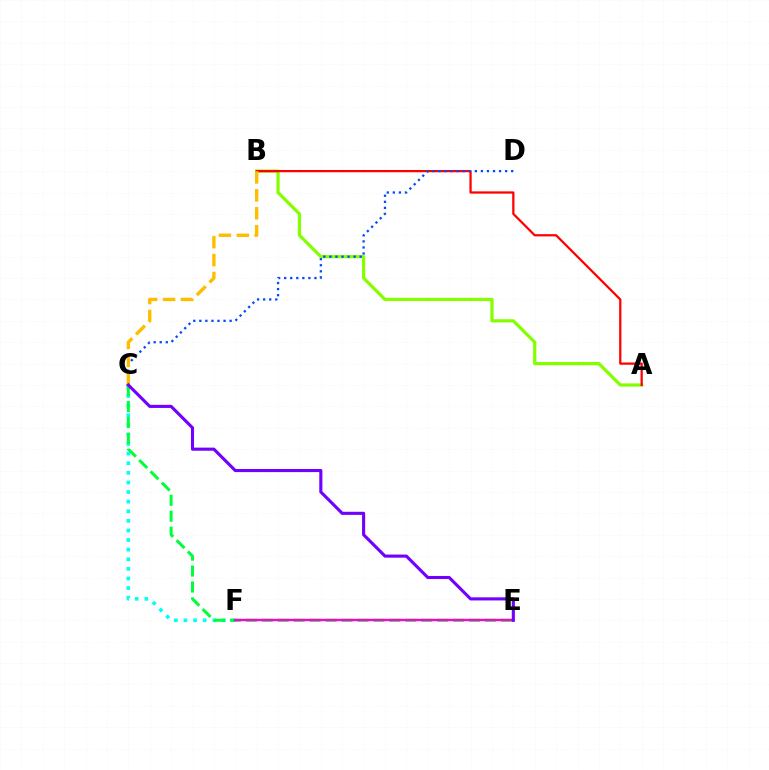{('C', 'F'): [{'color': '#00fff6', 'line_style': 'dotted', 'thickness': 2.61}], ('A', 'B'): [{'color': '#84ff00', 'line_style': 'solid', 'thickness': 2.32}, {'color': '#ff0000', 'line_style': 'solid', 'thickness': 1.62}], ('C', 'D'): [{'color': '#004bff', 'line_style': 'dotted', 'thickness': 1.65}], ('C', 'E'): [{'color': '#00ff39', 'line_style': 'dashed', 'thickness': 2.16}, {'color': '#7200ff', 'line_style': 'solid', 'thickness': 2.23}], ('E', 'F'): [{'color': '#ff00cf', 'line_style': 'solid', 'thickness': 1.7}], ('B', 'C'): [{'color': '#ffbd00', 'line_style': 'dashed', 'thickness': 2.43}]}